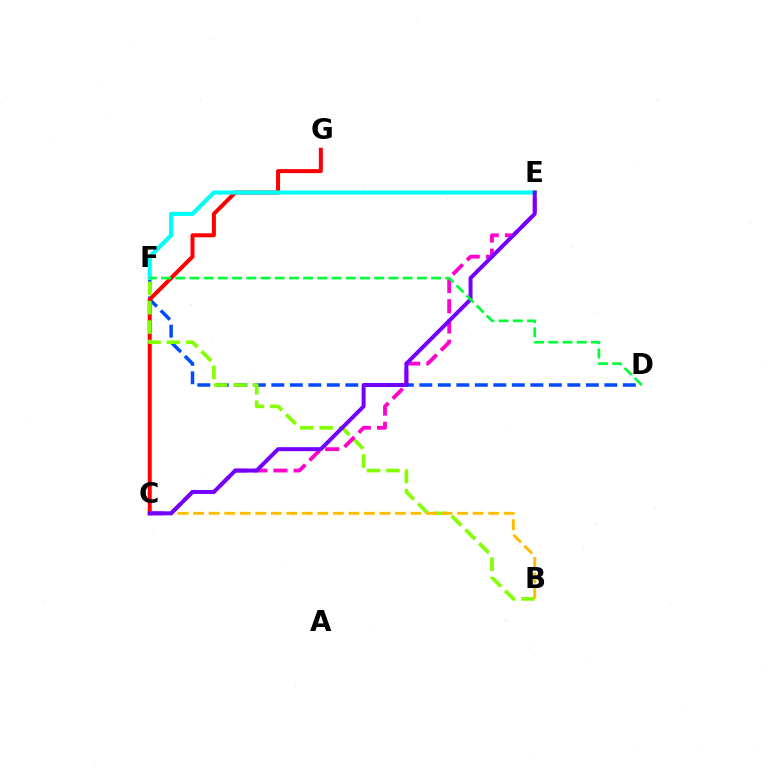{('D', 'F'): [{'color': '#004bff', 'line_style': 'dashed', 'thickness': 2.51}, {'color': '#00ff39', 'line_style': 'dashed', 'thickness': 1.93}], ('C', 'G'): [{'color': '#ff0000', 'line_style': 'solid', 'thickness': 2.88}], ('B', 'F'): [{'color': '#84ff00', 'line_style': 'dashed', 'thickness': 2.63}], ('E', 'F'): [{'color': '#00fff6', 'line_style': 'solid', 'thickness': 2.99}], ('B', 'C'): [{'color': '#ffbd00', 'line_style': 'dashed', 'thickness': 2.11}], ('C', 'E'): [{'color': '#ff00cf', 'line_style': 'dashed', 'thickness': 2.74}, {'color': '#7200ff', 'line_style': 'solid', 'thickness': 2.85}]}